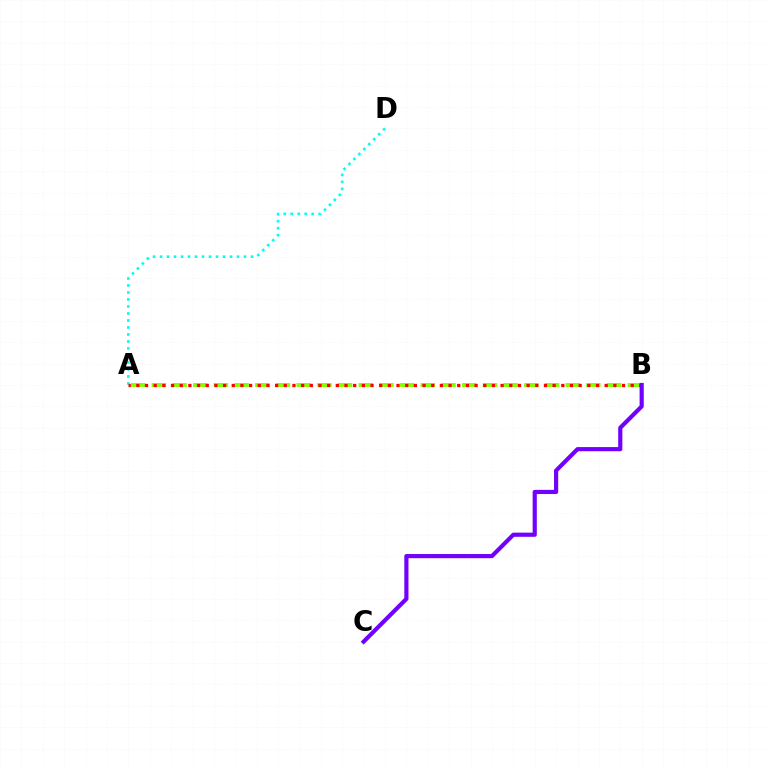{('A', 'D'): [{'color': '#00fff6', 'line_style': 'dotted', 'thickness': 1.9}], ('A', 'B'): [{'color': '#84ff00', 'line_style': 'dashed', 'thickness': 2.81}, {'color': '#ff0000', 'line_style': 'dotted', 'thickness': 2.36}], ('B', 'C'): [{'color': '#7200ff', 'line_style': 'solid', 'thickness': 3.0}]}